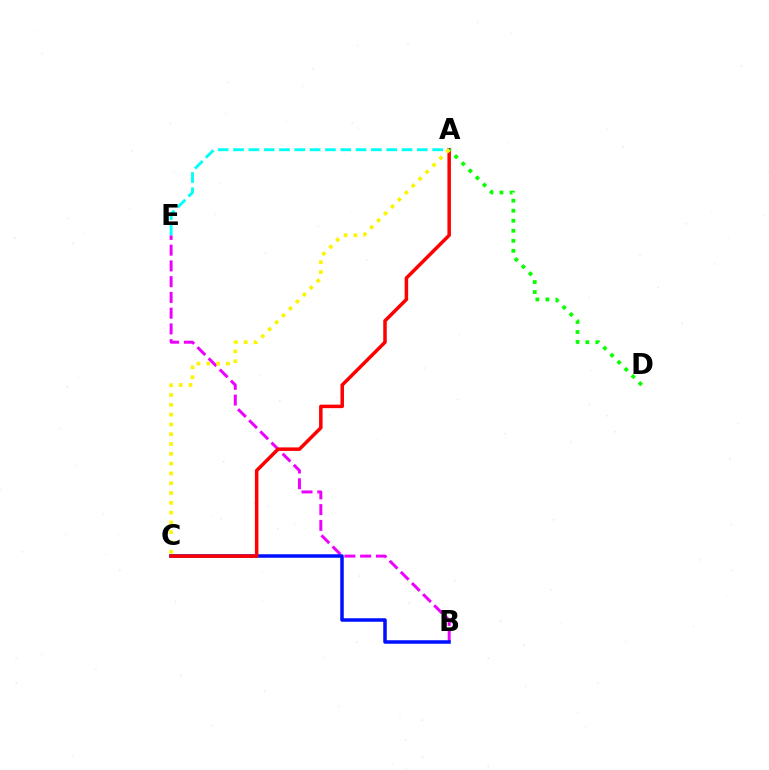{('B', 'E'): [{'color': '#ee00ff', 'line_style': 'dashed', 'thickness': 2.14}], ('B', 'C'): [{'color': '#0010ff', 'line_style': 'solid', 'thickness': 2.53}], ('A', 'C'): [{'color': '#ff0000', 'line_style': 'solid', 'thickness': 2.52}, {'color': '#fcf500', 'line_style': 'dotted', 'thickness': 2.66}], ('A', 'D'): [{'color': '#08ff00', 'line_style': 'dotted', 'thickness': 2.72}], ('A', 'E'): [{'color': '#00fff6', 'line_style': 'dashed', 'thickness': 2.08}]}